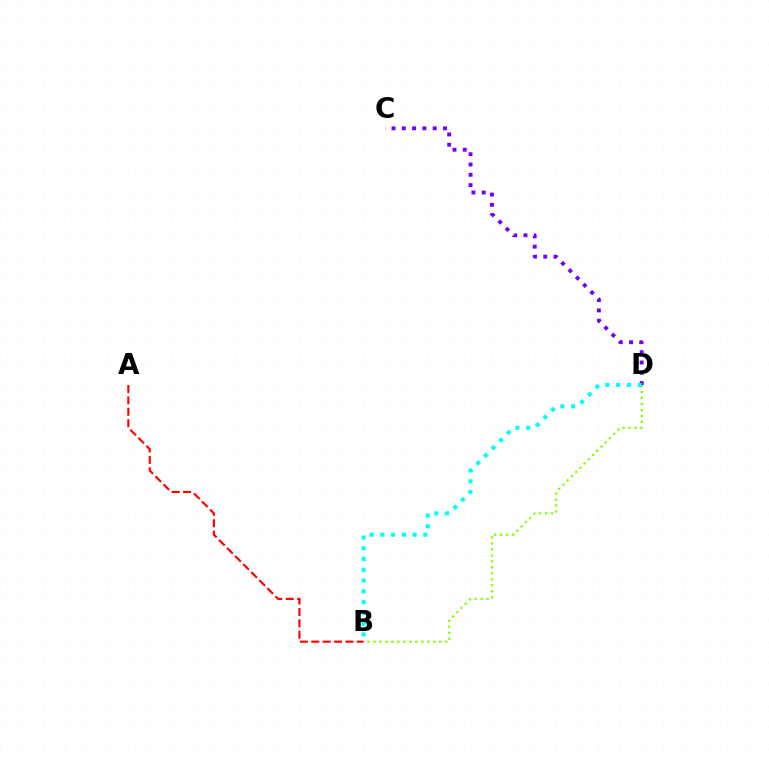{('A', 'B'): [{'color': '#ff0000', 'line_style': 'dashed', 'thickness': 1.55}], ('C', 'D'): [{'color': '#7200ff', 'line_style': 'dotted', 'thickness': 2.8}], ('B', 'D'): [{'color': '#84ff00', 'line_style': 'dotted', 'thickness': 1.62}, {'color': '#00fff6', 'line_style': 'dotted', 'thickness': 2.92}]}